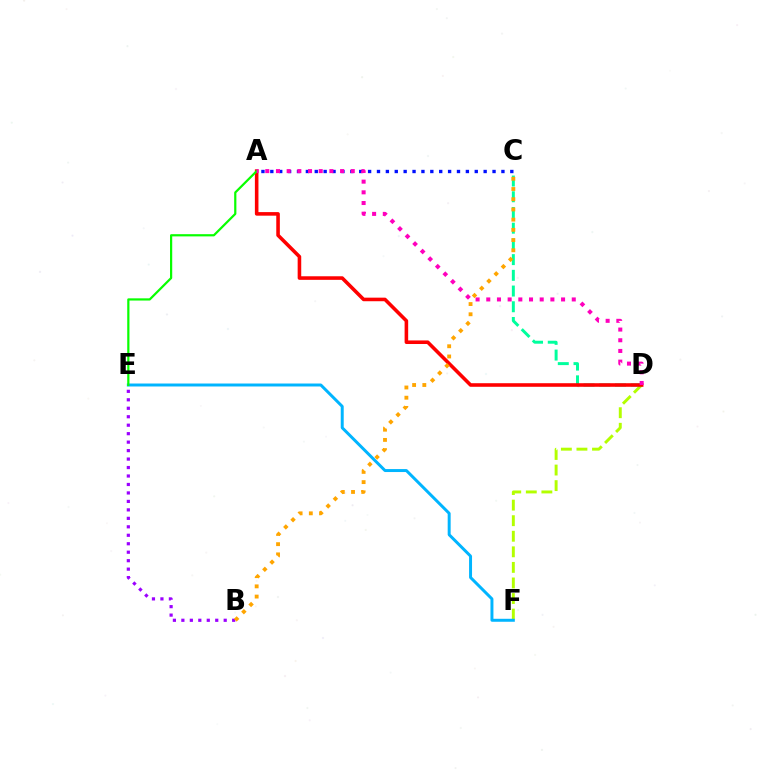{('D', 'F'): [{'color': '#b3ff00', 'line_style': 'dashed', 'thickness': 2.11}], ('B', 'E'): [{'color': '#9b00ff', 'line_style': 'dotted', 'thickness': 2.3}], ('C', 'D'): [{'color': '#00ff9d', 'line_style': 'dashed', 'thickness': 2.13}], ('A', 'D'): [{'color': '#ff0000', 'line_style': 'solid', 'thickness': 2.57}, {'color': '#ff00bd', 'line_style': 'dotted', 'thickness': 2.9}], ('E', 'F'): [{'color': '#00b5ff', 'line_style': 'solid', 'thickness': 2.14}], ('A', 'E'): [{'color': '#08ff00', 'line_style': 'solid', 'thickness': 1.59}], ('B', 'C'): [{'color': '#ffa500', 'line_style': 'dotted', 'thickness': 2.77}], ('A', 'C'): [{'color': '#0010ff', 'line_style': 'dotted', 'thickness': 2.42}]}